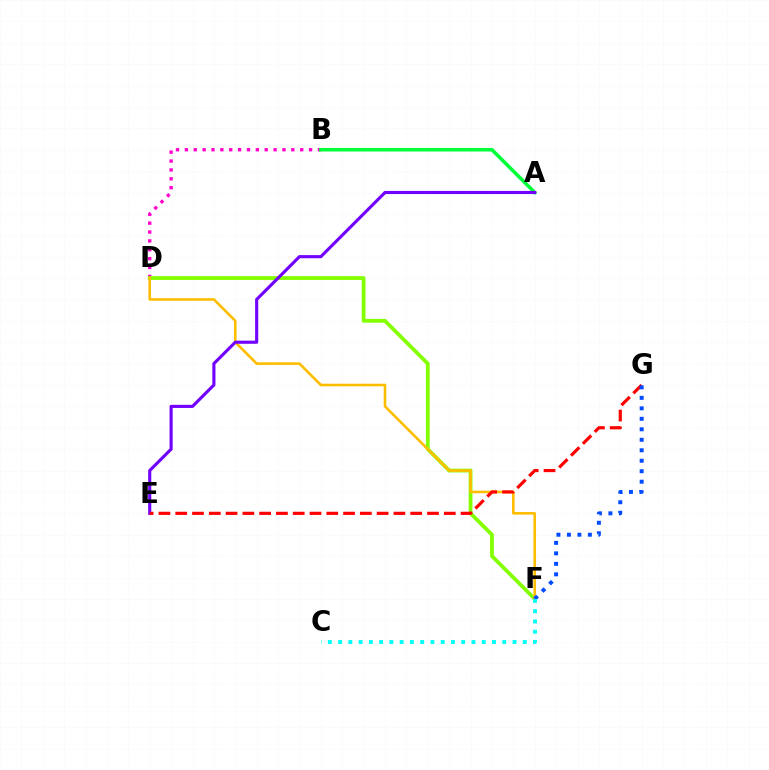{('B', 'D'): [{'color': '#ff00cf', 'line_style': 'dotted', 'thickness': 2.41}], ('A', 'B'): [{'color': '#00ff39', 'line_style': 'solid', 'thickness': 2.56}], ('D', 'F'): [{'color': '#84ff00', 'line_style': 'solid', 'thickness': 2.73}, {'color': '#ffbd00', 'line_style': 'solid', 'thickness': 1.88}], ('A', 'E'): [{'color': '#7200ff', 'line_style': 'solid', 'thickness': 2.25}], ('E', 'G'): [{'color': '#ff0000', 'line_style': 'dashed', 'thickness': 2.28}], ('F', 'G'): [{'color': '#004bff', 'line_style': 'dotted', 'thickness': 2.85}], ('C', 'F'): [{'color': '#00fff6', 'line_style': 'dotted', 'thickness': 2.79}]}